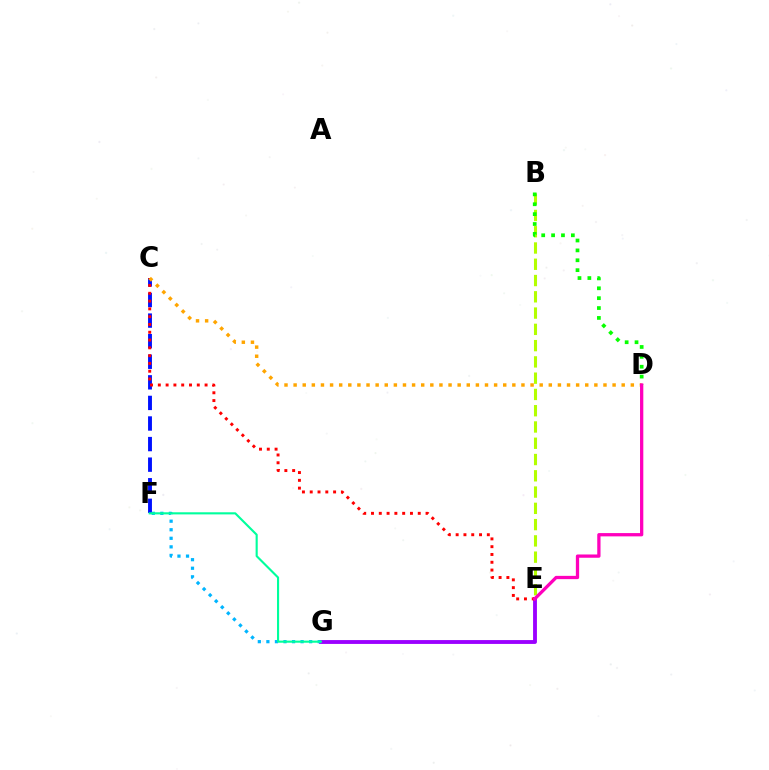{('B', 'E'): [{'color': '#b3ff00', 'line_style': 'dashed', 'thickness': 2.21}], ('B', 'D'): [{'color': '#08ff00', 'line_style': 'dotted', 'thickness': 2.68}], ('E', 'G'): [{'color': '#9b00ff', 'line_style': 'solid', 'thickness': 2.77}], ('C', 'F'): [{'color': '#0010ff', 'line_style': 'dashed', 'thickness': 2.8}], ('C', 'E'): [{'color': '#ff0000', 'line_style': 'dotted', 'thickness': 2.12}], ('F', 'G'): [{'color': '#00b5ff', 'line_style': 'dotted', 'thickness': 2.32}, {'color': '#00ff9d', 'line_style': 'solid', 'thickness': 1.53}], ('C', 'D'): [{'color': '#ffa500', 'line_style': 'dotted', 'thickness': 2.48}], ('D', 'E'): [{'color': '#ff00bd', 'line_style': 'solid', 'thickness': 2.36}]}